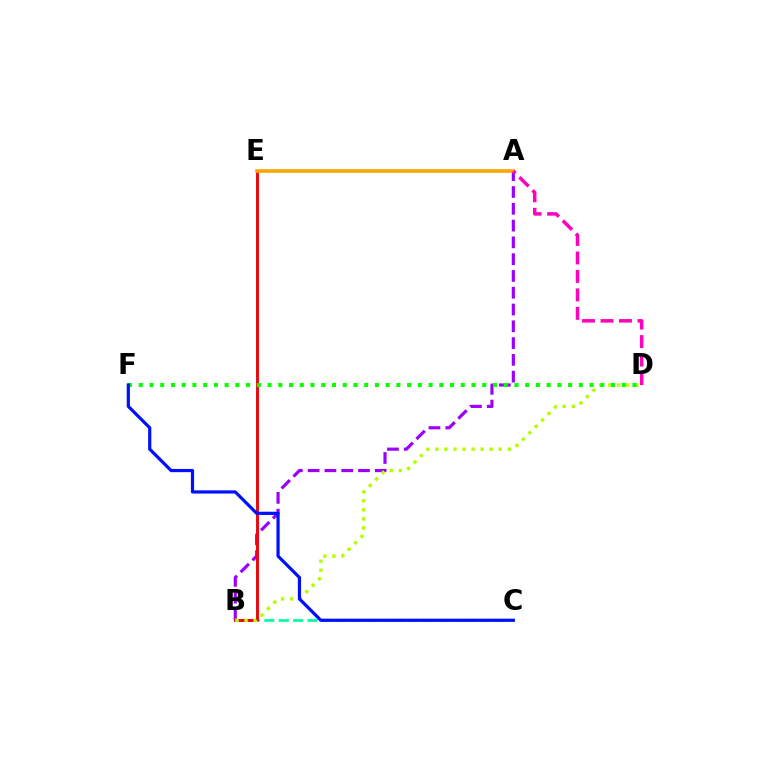{('B', 'C'): [{'color': '#00ff9d', 'line_style': 'dashed', 'thickness': 1.96}], ('B', 'E'): [{'color': '#00b5ff', 'line_style': 'solid', 'thickness': 2.17}, {'color': '#ff0000', 'line_style': 'solid', 'thickness': 2.04}], ('A', 'B'): [{'color': '#9b00ff', 'line_style': 'dashed', 'thickness': 2.28}], ('B', 'D'): [{'color': '#b3ff00', 'line_style': 'dotted', 'thickness': 2.46}], ('D', 'F'): [{'color': '#08ff00', 'line_style': 'dotted', 'thickness': 2.92}], ('C', 'F'): [{'color': '#0010ff', 'line_style': 'solid', 'thickness': 2.31}], ('A', 'E'): [{'color': '#ffa500', 'line_style': 'solid', 'thickness': 2.6}], ('A', 'D'): [{'color': '#ff00bd', 'line_style': 'dashed', 'thickness': 2.51}]}